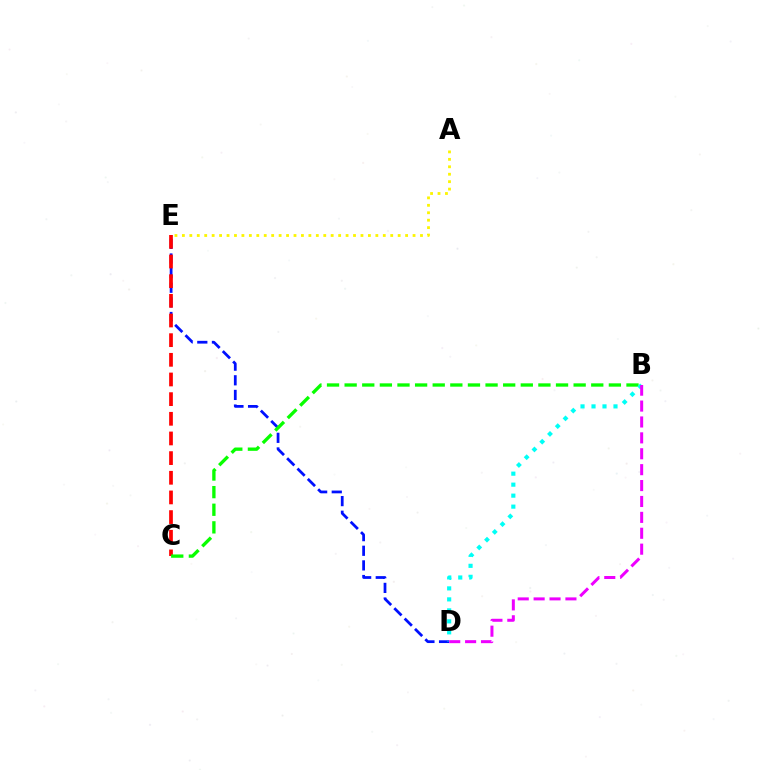{('D', 'E'): [{'color': '#0010ff', 'line_style': 'dashed', 'thickness': 1.99}], ('A', 'E'): [{'color': '#fcf500', 'line_style': 'dotted', 'thickness': 2.02}], ('C', 'E'): [{'color': '#ff0000', 'line_style': 'dashed', 'thickness': 2.67}], ('B', 'C'): [{'color': '#08ff00', 'line_style': 'dashed', 'thickness': 2.39}], ('B', 'D'): [{'color': '#00fff6', 'line_style': 'dotted', 'thickness': 2.99}, {'color': '#ee00ff', 'line_style': 'dashed', 'thickness': 2.16}]}